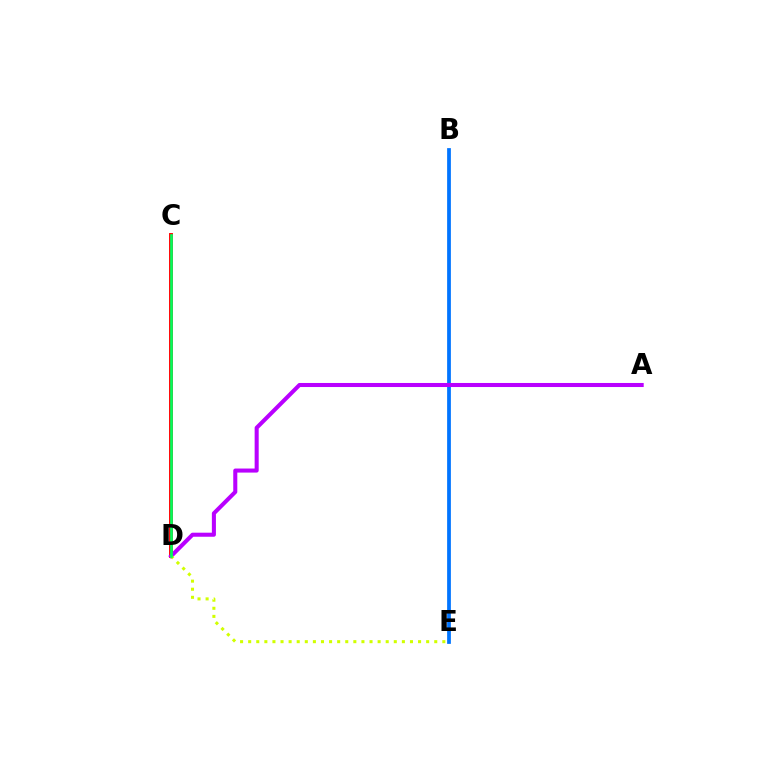{('C', 'D'): [{'color': '#ff0000', 'line_style': 'solid', 'thickness': 2.8}, {'color': '#00ff5c', 'line_style': 'solid', 'thickness': 1.94}], ('B', 'E'): [{'color': '#0074ff', 'line_style': 'solid', 'thickness': 2.7}], ('A', 'D'): [{'color': '#b900ff', 'line_style': 'solid', 'thickness': 2.92}], ('D', 'E'): [{'color': '#d1ff00', 'line_style': 'dotted', 'thickness': 2.2}]}